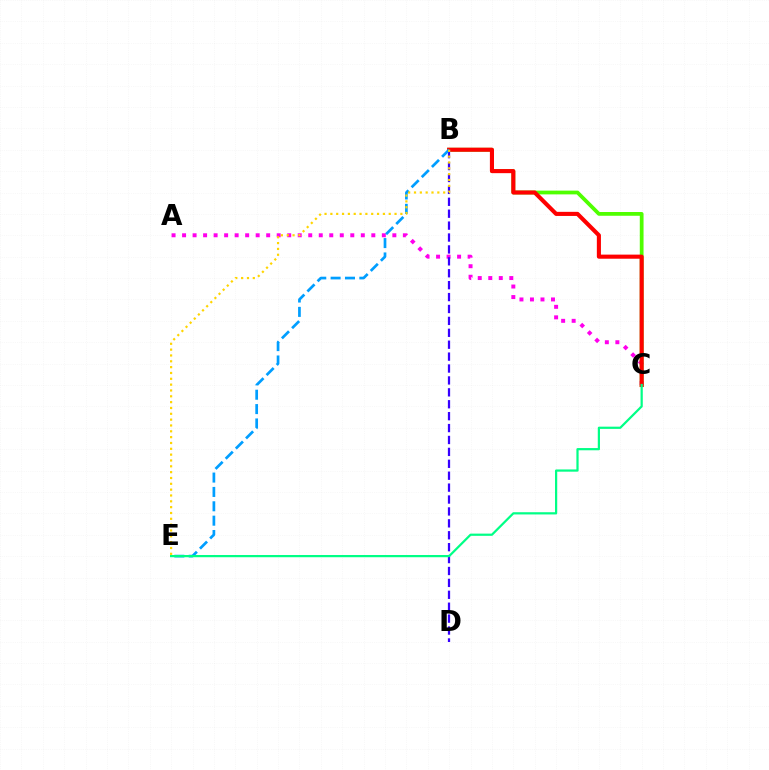{('A', 'C'): [{'color': '#ff00ed', 'line_style': 'dotted', 'thickness': 2.86}], ('B', 'C'): [{'color': '#4fff00', 'line_style': 'solid', 'thickness': 2.71}, {'color': '#ff0000', 'line_style': 'solid', 'thickness': 2.95}], ('B', 'D'): [{'color': '#3700ff', 'line_style': 'dashed', 'thickness': 1.62}], ('B', 'E'): [{'color': '#009eff', 'line_style': 'dashed', 'thickness': 1.95}, {'color': '#ffd500', 'line_style': 'dotted', 'thickness': 1.59}], ('C', 'E'): [{'color': '#00ff86', 'line_style': 'solid', 'thickness': 1.6}]}